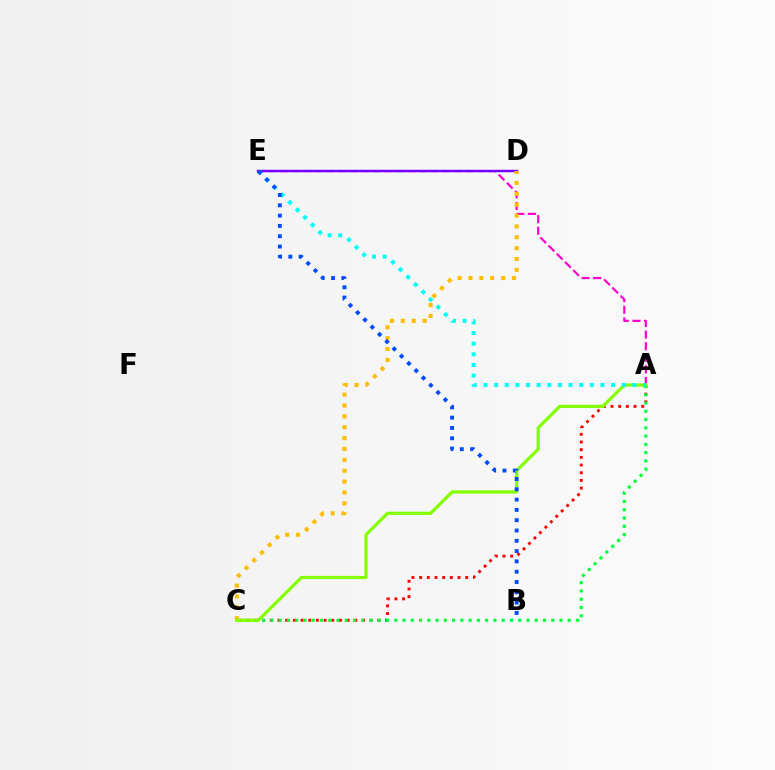{('A', 'E'): [{'color': '#ff00cf', 'line_style': 'dashed', 'thickness': 1.57}, {'color': '#00fff6', 'line_style': 'dotted', 'thickness': 2.89}], ('D', 'E'): [{'color': '#7200ff', 'line_style': 'solid', 'thickness': 1.74}], ('A', 'C'): [{'color': '#ff0000', 'line_style': 'dotted', 'thickness': 2.09}, {'color': '#00ff39', 'line_style': 'dotted', 'thickness': 2.24}, {'color': '#84ff00', 'line_style': 'solid', 'thickness': 2.3}], ('C', 'D'): [{'color': '#ffbd00', 'line_style': 'dotted', 'thickness': 2.95}], ('B', 'E'): [{'color': '#004bff', 'line_style': 'dotted', 'thickness': 2.8}]}